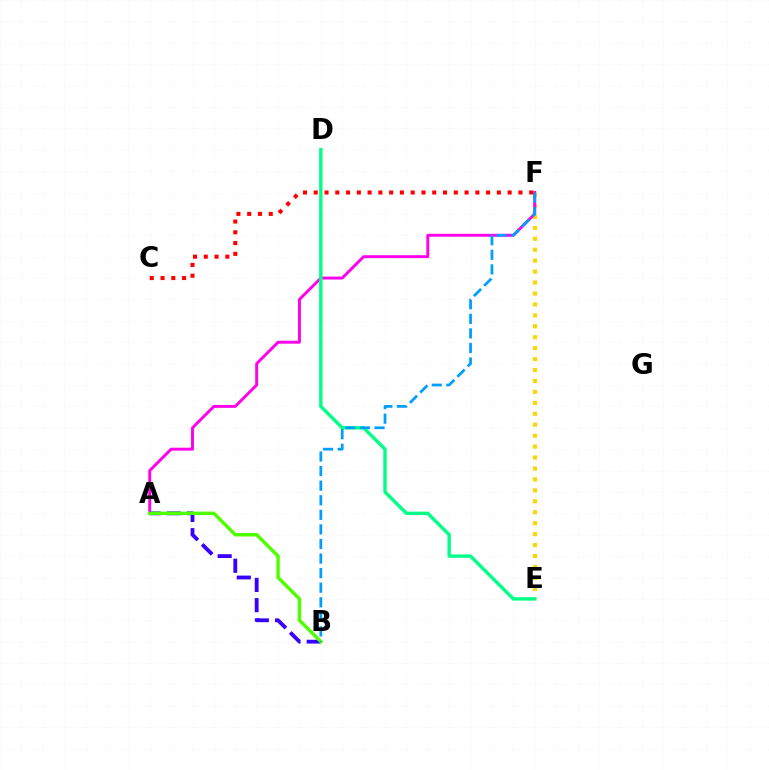{('E', 'F'): [{'color': '#ffd500', 'line_style': 'dotted', 'thickness': 2.97}], ('A', 'F'): [{'color': '#ff00ed', 'line_style': 'solid', 'thickness': 2.1}], ('A', 'B'): [{'color': '#3700ff', 'line_style': 'dashed', 'thickness': 2.75}, {'color': '#4fff00', 'line_style': 'solid', 'thickness': 2.48}], ('D', 'E'): [{'color': '#00ff86', 'line_style': 'solid', 'thickness': 2.44}], ('B', 'F'): [{'color': '#009eff', 'line_style': 'dashed', 'thickness': 1.98}], ('C', 'F'): [{'color': '#ff0000', 'line_style': 'dotted', 'thickness': 2.93}]}